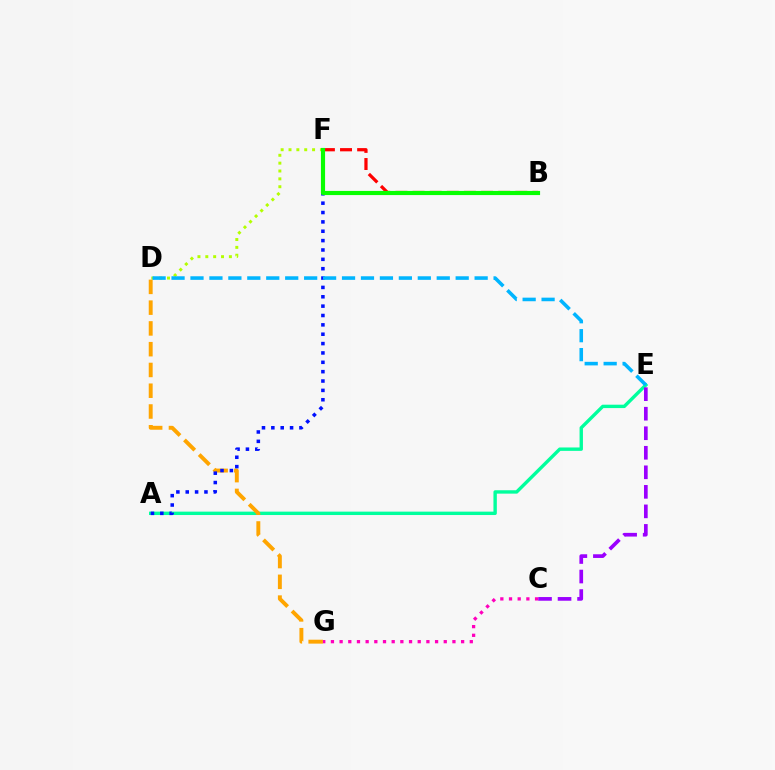{('A', 'E'): [{'color': '#00ff9d', 'line_style': 'solid', 'thickness': 2.44}], ('C', 'E'): [{'color': '#9b00ff', 'line_style': 'dashed', 'thickness': 2.65}], ('D', 'F'): [{'color': '#b3ff00', 'line_style': 'dotted', 'thickness': 2.13}], ('D', 'G'): [{'color': '#ffa500', 'line_style': 'dashed', 'thickness': 2.82}], ('B', 'F'): [{'color': '#ff0000', 'line_style': 'dashed', 'thickness': 2.33}, {'color': '#08ff00', 'line_style': 'solid', 'thickness': 2.99}], ('C', 'G'): [{'color': '#ff00bd', 'line_style': 'dotted', 'thickness': 2.36}], ('A', 'F'): [{'color': '#0010ff', 'line_style': 'dotted', 'thickness': 2.54}], ('D', 'E'): [{'color': '#00b5ff', 'line_style': 'dashed', 'thickness': 2.57}]}